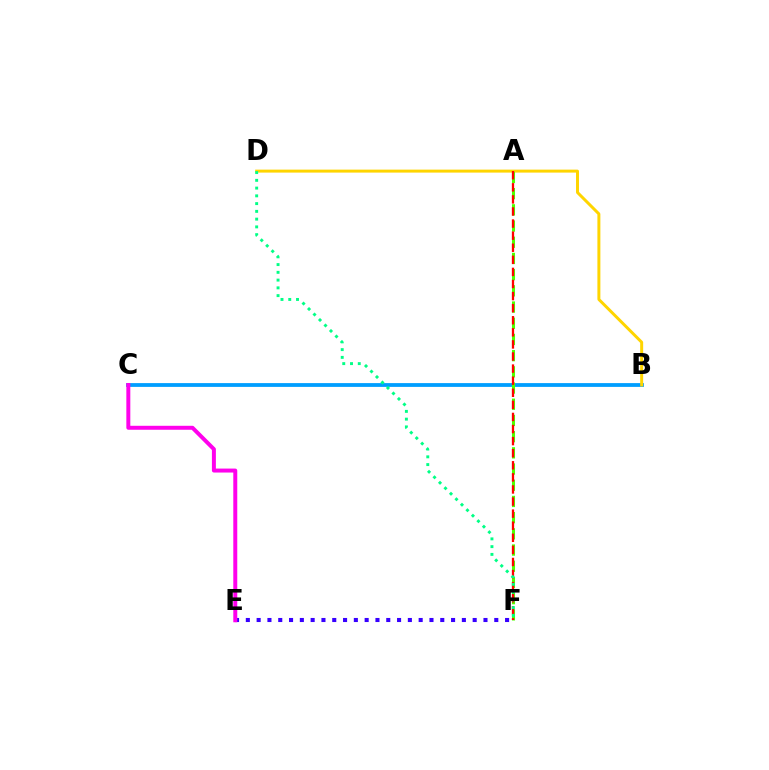{('B', 'C'): [{'color': '#009eff', 'line_style': 'solid', 'thickness': 2.73}], ('B', 'D'): [{'color': '#ffd500', 'line_style': 'solid', 'thickness': 2.14}], ('E', 'F'): [{'color': '#3700ff', 'line_style': 'dotted', 'thickness': 2.93}], ('A', 'F'): [{'color': '#4fff00', 'line_style': 'dashed', 'thickness': 2.2}, {'color': '#ff0000', 'line_style': 'dashed', 'thickness': 1.64}], ('D', 'F'): [{'color': '#00ff86', 'line_style': 'dotted', 'thickness': 2.11}], ('C', 'E'): [{'color': '#ff00ed', 'line_style': 'solid', 'thickness': 2.86}]}